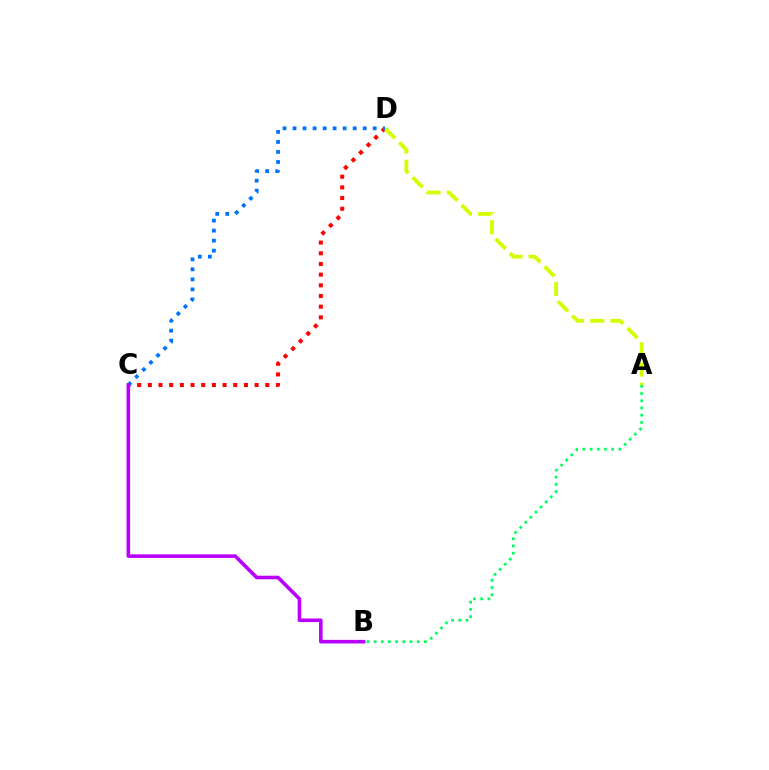{('A', 'B'): [{'color': '#00ff5c', 'line_style': 'dotted', 'thickness': 1.96}], ('C', 'D'): [{'color': '#ff0000', 'line_style': 'dotted', 'thickness': 2.9}, {'color': '#0074ff', 'line_style': 'dotted', 'thickness': 2.72}], ('A', 'D'): [{'color': '#d1ff00', 'line_style': 'dashed', 'thickness': 2.74}], ('B', 'C'): [{'color': '#b900ff', 'line_style': 'solid', 'thickness': 2.58}]}